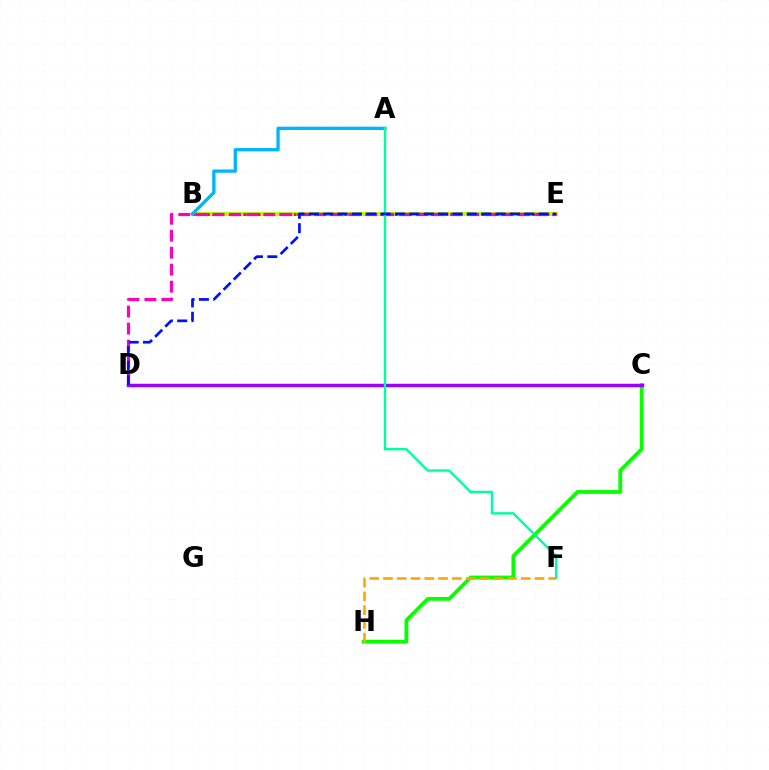{('B', 'E'): [{'color': '#b3ff00', 'line_style': 'solid', 'thickness': 2.91}, {'color': '#ff0000', 'line_style': 'dotted', 'thickness': 1.96}], ('C', 'H'): [{'color': '#08ff00', 'line_style': 'solid', 'thickness': 2.74}], ('C', 'D'): [{'color': '#9b00ff', 'line_style': 'solid', 'thickness': 2.5}], ('A', 'B'): [{'color': '#00b5ff', 'line_style': 'solid', 'thickness': 2.38}], ('D', 'E'): [{'color': '#ff00bd', 'line_style': 'dashed', 'thickness': 2.31}, {'color': '#0010ff', 'line_style': 'dashed', 'thickness': 1.95}], ('F', 'H'): [{'color': '#ffa500', 'line_style': 'dashed', 'thickness': 1.87}], ('A', 'F'): [{'color': '#00ff9d', 'line_style': 'solid', 'thickness': 1.73}]}